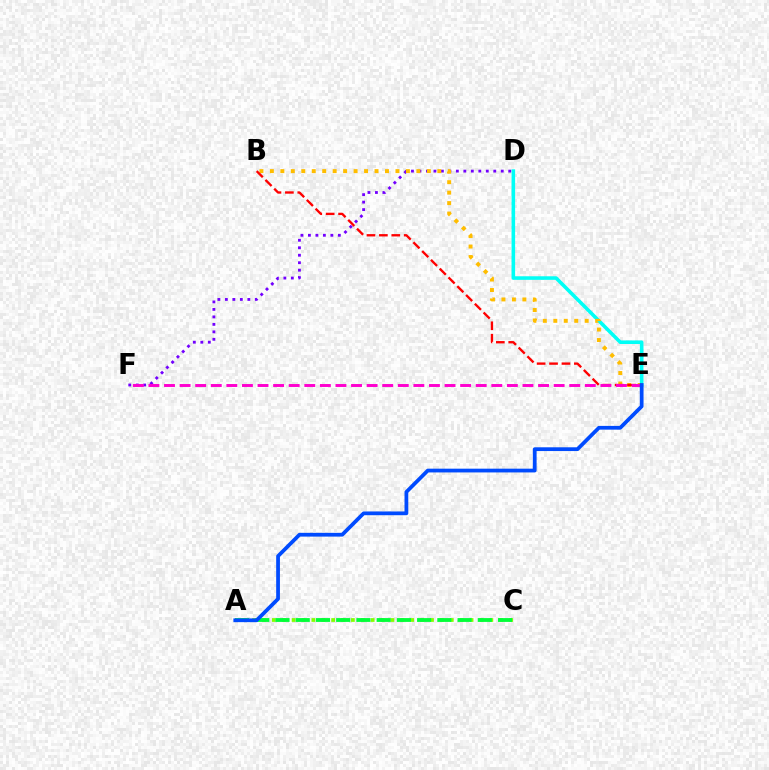{('D', 'E'): [{'color': '#00fff6', 'line_style': 'solid', 'thickness': 2.58}], ('D', 'F'): [{'color': '#7200ff', 'line_style': 'dotted', 'thickness': 2.03}], ('B', 'E'): [{'color': '#ffbd00', 'line_style': 'dotted', 'thickness': 2.84}, {'color': '#ff0000', 'line_style': 'dashed', 'thickness': 1.69}], ('A', 'C'): [{'color': '#84ff00', 'line_style': 'dotted', 'thickness': 2.69}, {'color': '#00ff39', 'line_style': 'dashed', 'thickness': 2.75}], ('E', 'F'): [{'color': '#ff00cf', 'line_style': 'dashed', 'thickness': 2.12}], ('A', 'E'): [{'color': '#004bff', 'line_style': 'solid', 'thickness': 2.71}]}